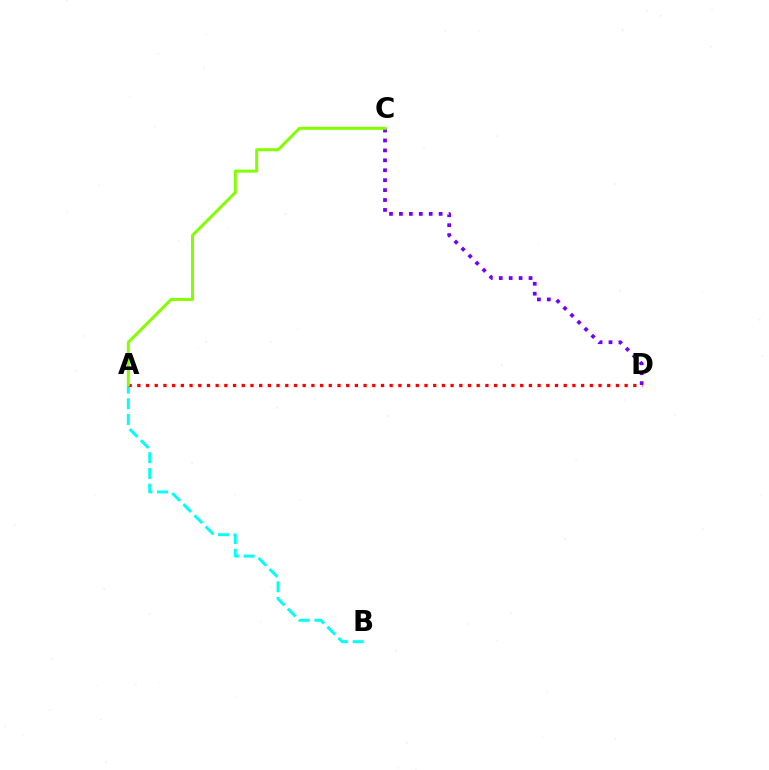{('A', 'B'): [{'color': '#00fff6', 'line_style': 'dashed', 'thickness': 2.13}], ('C', 'D'): [{'color': '#7200ff', 'line_style': 'dotted', 'thickness': 2.7}], ('A', 'D'): [{'color': '#ff0000', 'line_style': 'dotted', 'thickness': 2.36}], ('A', 'C'): [{'color': '#84ff00', 'line_style': 'solid', 'thickness': 2.17}]}